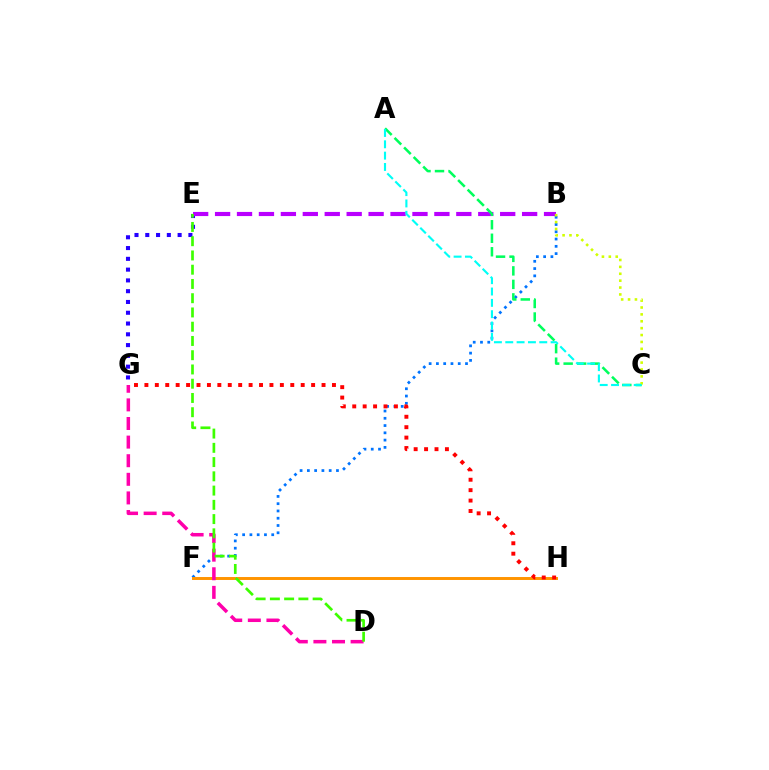{('B', 'F'): [{'color': '#0074ff', 'line_style': 'dotted', 'thickness': 1.98}], ('E', 'G'): [{'color': '#2500ff', 'line_style': 'dotted', 'thickness': 2.93}], ('F', 'H'): [{'color': '#ff9400', 'line_style': 'solid', 'thickness': 2.13}], ('G', 'H'): [{'color': '#ff0000', 'line_style': 'dotted', 'thickness': 2.83}], ('B', 'E'): [{'color': '#b900ff', 'line_style': 'dashed', 'thickness': 2.98}], ('D', 'G'): [{'color': '#ff00ac', 'line_style': 'dashed', 'thickness': 2.53}], ('D', 'E'): [{'color': '#3dff00', 'line_style': 'dashed', 'thickness': 1.94}], ('A', 'C'): [{'color': '#00ff5c', 'line_style': 'dashed', 'thickness': 1.83}, {'color': '#00fff6', 'line_style': 'dashed', 'thickness': 1.54}], ('B', 'C'): [{'color': '#d1ff00', 'line_style': 'dotted', 'thickness': 1.87}]}